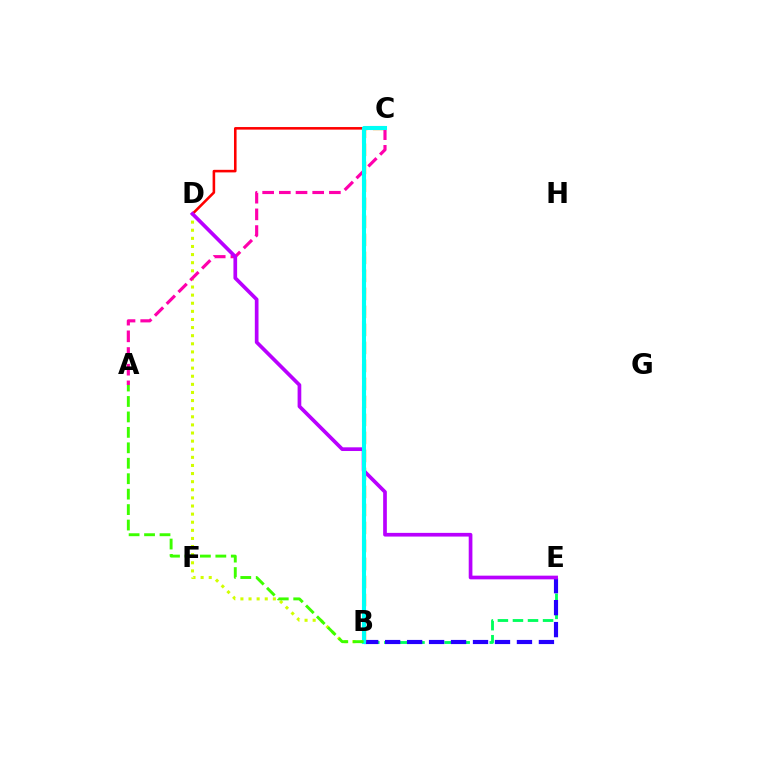{('B', 'E'): [{'color': '#00ff5c', 'line_style': 'dashed', 'thickness': 2.05}, {'color': '#2500ff', 'line_style': 'dashed', 'thickness': 2.98}], ('C', 'D'): [{'color': '#ff0000', 'line_style': 'solid', 'thickness': 1.86}], ('B', 'D'): [{'color': '#d1ff00', 'line_style': 'dotted', 'thickness': 2.2}], ('B', 'C'): [{'color': '#0074ff', 'line_style': 'dashed', 'thickness': 2.91}, {'color': '#ff9400', 'line_style': 'dashed', 'thickness': 2.45}, {'color': '#00fff6', 'line_style': 'solid', 'thickness': 2.91}], ('A', 'C'): [{'color': '#ff00ac', 'line_style': 'dashed', 'thickness': 2.27}], ('D', 'E'): [{'color': '#b900ff', 'line_style': 'solid', 'thickness': 2.66}], ('A', 'B'): [{'color': '#3dff00', 'line_style': 'dashed', 'thickness': 2.1}]}